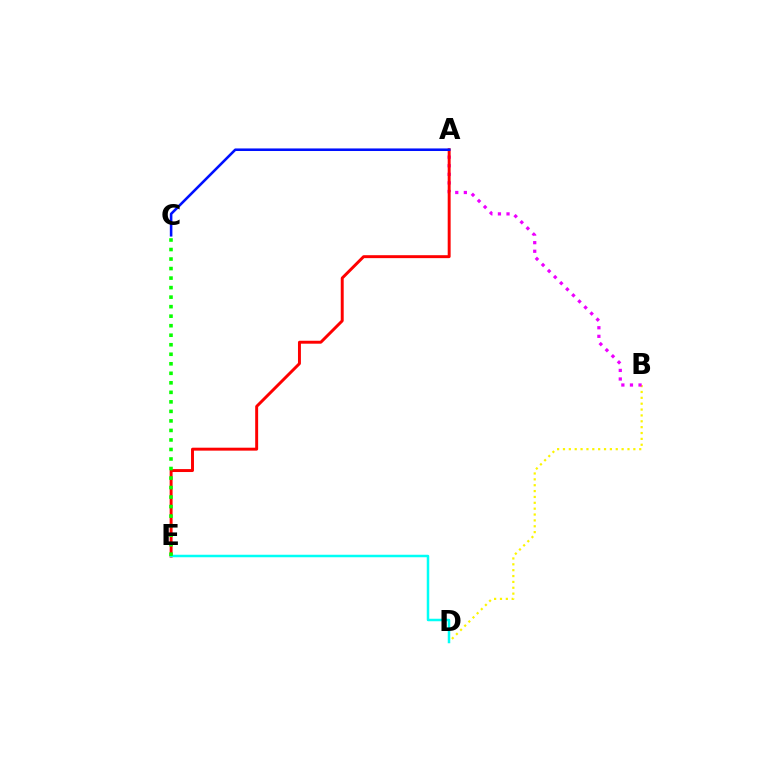{('B', 'D'): [{'color': '#fcf500', 'line_style': 'dotted', 'thickness': 1.59}], ('A', 'B'): [{'color': '#ee00ff', 'line_style': 'dotted', 'thickness': 2.33}], ('A', 'E'): [{'color': '#ff0000', 'line_style': 'solid', 'thickness': 2.12}], ('D', 'E'): [{'color': '#00fff6', 'line_style': 'solid', 'thickness': 1.8}], ('A', 'C'): [{'color': '#0010ff', 'line_style': 'solid', 'thickness': 1.85}], ('C', 'E'): [{'color': '#08ff00', 'line_style': 'dotted', 'thickness': 2.59}]}